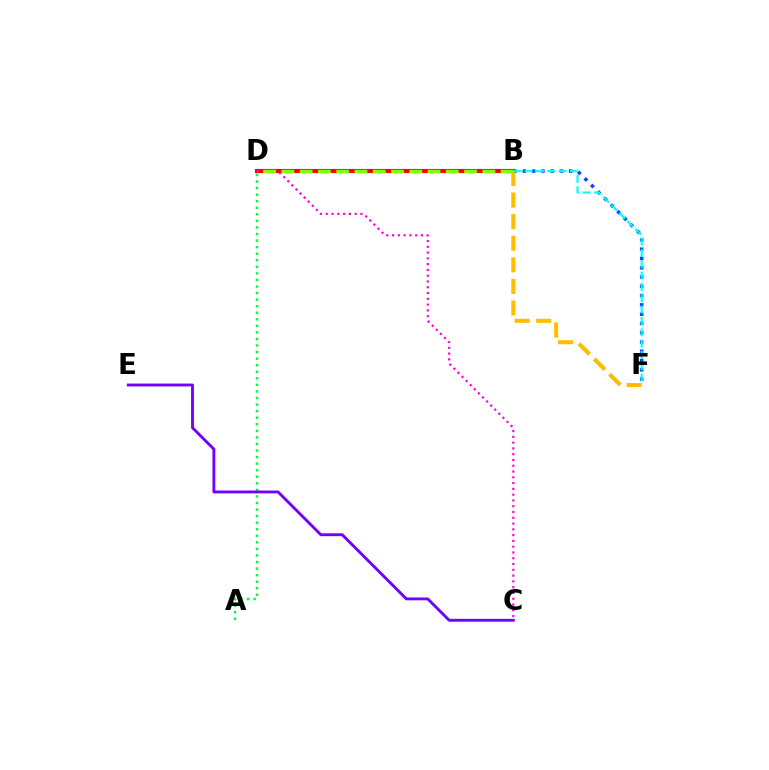{('B', 'D'): [{'color': '#ff0000', 'line_style': 'solid', 'thickness': 2.98}, {'color': '#84ff00', 'line_style': 'dashed', 'thickness': 2.48}], ('A', 'D'): [{'color': '#00ff39', 'line_style': 'dotted', 'thickness': 1.78}], ('C', 'D'): [{'color': '#ff00cf', 'line_style': 'dotted', 'thickness': 1.57}], ('B', 'F'): [{'color': '#004bff', 'line_style': 'dotted', 'thickness': 2.52}, {'color': '#ffbd00', 'line_style': 'dashed', 'thickness': 2.93}, {'color': '#00fff6', 'line_style': 'dashed', 'thickness': 1.54}], ('C', 'E'): [{'color': '#7200ff', 'line_style': 'solid', 'thickness': 2.06}]}